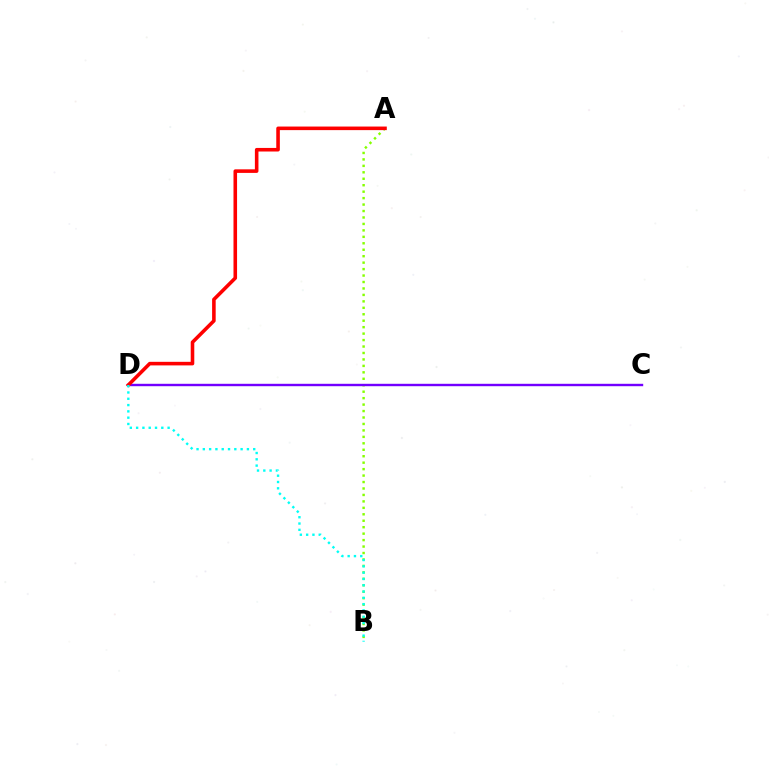{('A', 'B'): [{'color': '#84ff00', 'line_style': 'dotted', 'thickness': 1.75}], ('C', 'D'): [{'color': '#7200ff', 'line_style': 'solid', 'thickness': 1.74}], ('A', 'D'): [{'color': '#ff0000', 'line_style': 'solid', 'thickness': 2.58}], ('B', 'D'): [{'color': '#00fff6', 'line_style': 'dotted', 'thickness': 1.71}]}